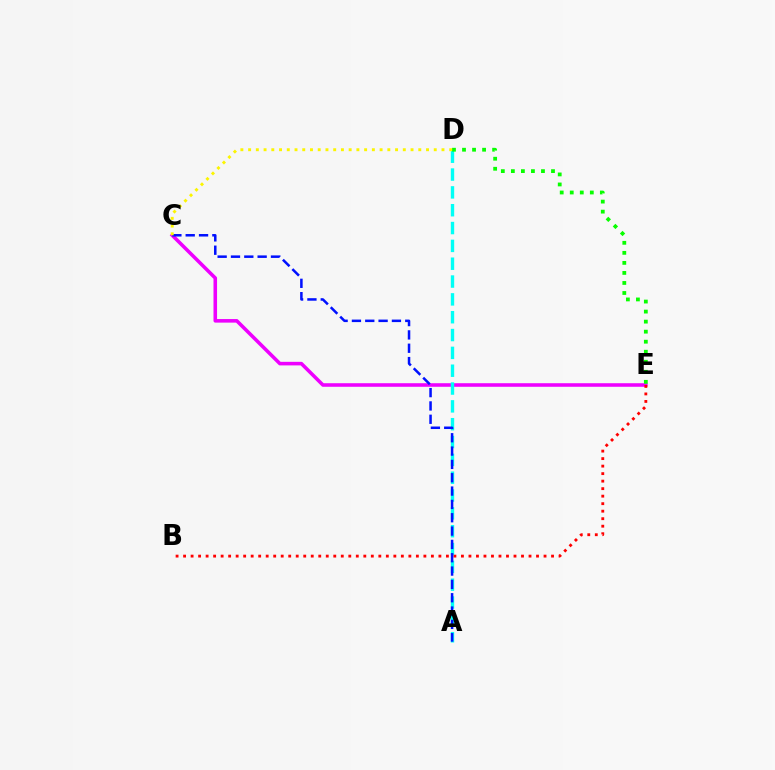{('C', 'E'): [{'color': '#ee00ff', 'line_style': 'solid', 'thickness': 2.57}], ('A', 'D'): [{'color': '#00fff6', 'line_style': 'dashed', 'thickness': 2.42}], ('B', 'E'): [{'color': '#ff0000', 'line_style': 'dotted', 'thickness': 2.04}], ('A', 'C'): [{'color': '#0010ff', 'line_style': 'dashed', 'thickness': 1.81}], ('D', 'E'): [{'color': '#08ff00', 'line_style': 'dotted', 'thickness': 2.73}], ('C', 'D'): [{'color': '#fcf500', 'line_style': 'dotted', 'thickness': 2.1}]}